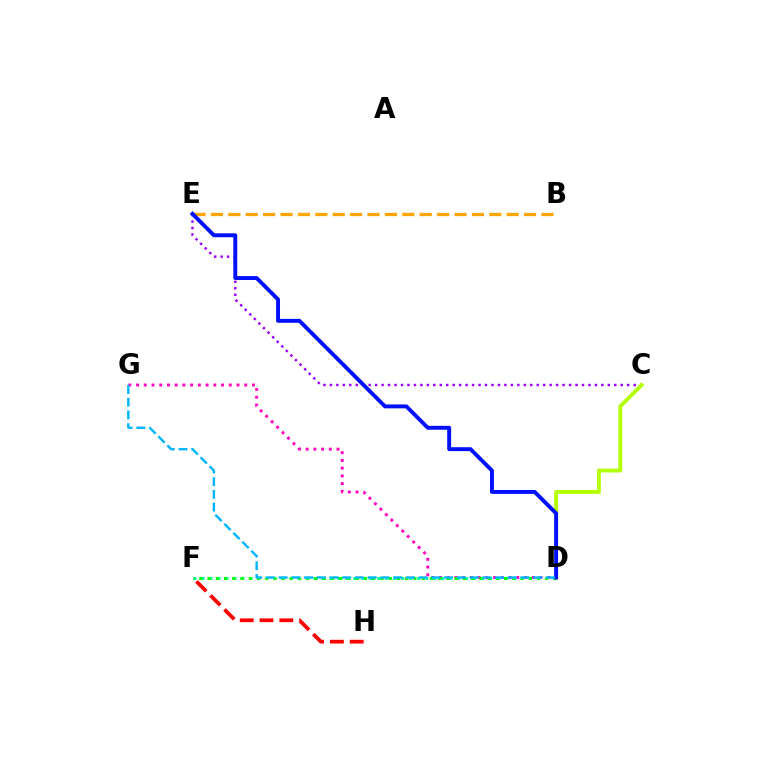{('C', 'E'): [{'color': '#9b00ff', 'line_style': 'dotted', 'thickness': 1.76}], ('C', 'D'): [{'color': '#b3ff00', 'line_style': 'solid', 'thickness': 2.77}], ('D', 'G'): [{'color': '#ff00bd', 'line_style': 'dotted', 'thickness': 2.1}, {'color': '#00b5ff', 'line_style': 'dashed', 'thickness': 1.73}], ('D', 'F'): [{'color': '#00ff9d', 'line_style': 'dotted', 'thickness': 2.17}, {'color': '#08ff00', 'line_style': 'dotted', 'thickness': 2.24}], ('B', 'E'): [{'color': '#ffa500', 'line_style': 'dashed', 'thickness': 2.36}], ('F', 'H'): [{'color': '#ff0000', 'line_style': 'dashed', 'thickness': 2.69}], ('D', 'E'): [{'color': '#0010ff', 'line_style': 'solid', 'thickness': 2.82}]}